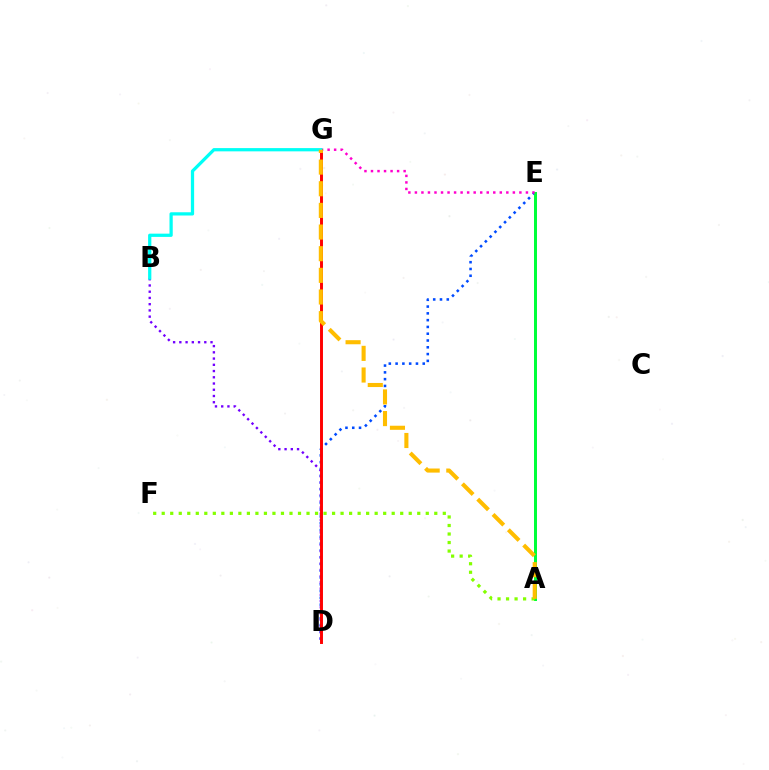{('D', 'E'): [{'color': '#004bff', 'line_style': 'dotted', 'thickness': 1.84}], ('A', 'E'): [{'color': '#00ff39', 'line_style': 'solid', 'thickness': 2.16}], ('B', 'D'): [{'color': '#7200ff', 'line_style': 'dotted', 'thickness': 1.69}], ('E', 'G'): [{'color': '#ff00cf', 'line_style': 'dotted', 'thickness': 1.77}], ('A', 'F'): [{'color': '#84ff00', 'line_style': 'dotted', 'thickness': 2.31}], ('D', 'G'): [{'color': '#ff0000', 'line_style': 'solid', 'thickness': 2.12}], ('B', 'G'): [{'color': '#00fff6', 'line_style': 'solid', 'thickness': 2.34}], ('A', 'G'): [{'color': '#ffbd00', 'line_style': 'dashed', 'thickness': 2.94}]}